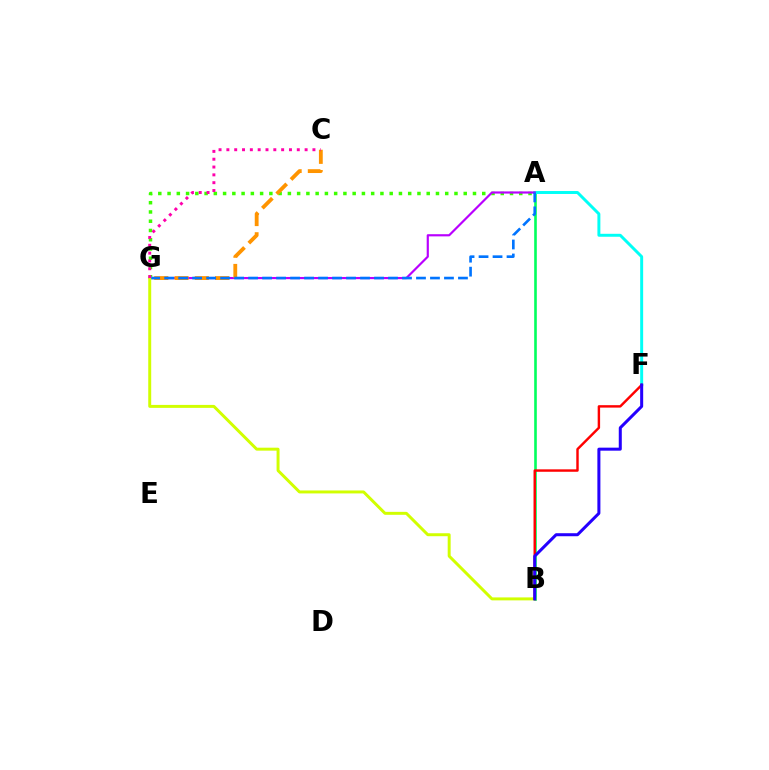{('A', 'B'): [{'color': '#00ff5c', 'line_style': 'solid', 'thickness': 1.88}], ('A', 'G'): [{'color': '#3dff00', 'line_style': 'dotted', 'thickness': 2.51}, {'color': '#b900ff', 'line_style': 'solid', 'thickness': 1.56}, {'color': '#0074ff', 'line_style': 'dashed', 'thickness': 1.9}], ('A', 'F'): [{'color': '#00fff6', 'line_style': 'solid', 'thickness': 2.13}], ('C', 'G'): [{'color': '#ff9400', 'line_style': 'dashed', 'thickness': 2.75}, {'color': '#ff00ac', 'line_style': 'dotted', 'thickness': 2.13}], ('B', 'G'): [{'color': '#d1ff00', 'line_style': 'solid', 'thickness': 2.13}], ('B', 'F'): [{'color': '#ff0000', 'line_style': 'solid', 'thickness': 1.75}, {'color': '#2500ff', 'line_style': 'solid', 'thickness': 2.18}]}